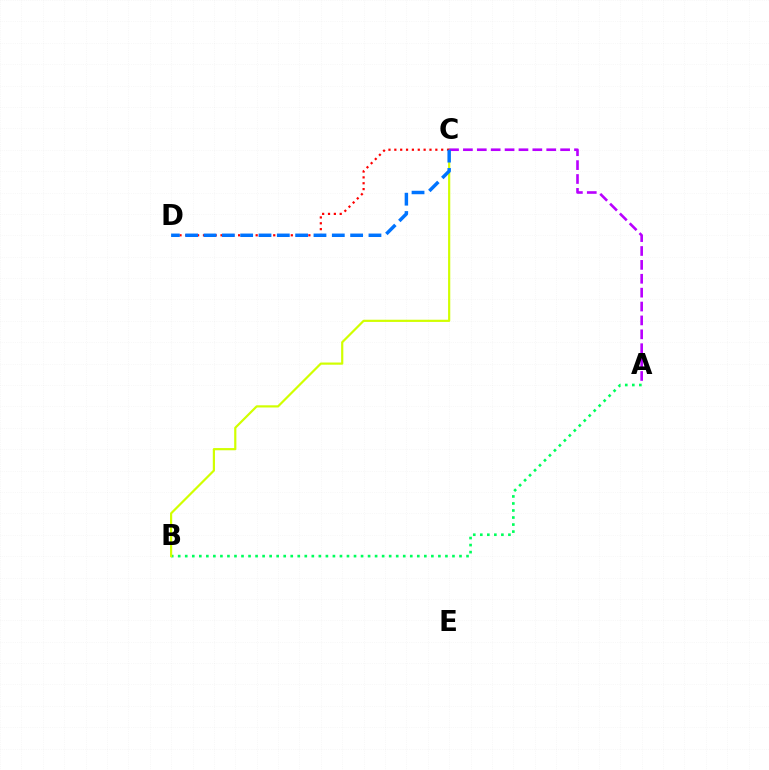{('A', 'B'): [{'color': '#00ff5c', 'line_style': 'dotted', 'thickness': 1.91}], ('B', 'C'): [{'color': '#d1ff00', 'line_style': 'solid', 'thickness': 1.58}], ('A', 'C'): [{'color': '#b900ff', 'line_style': 'dashed', 'thickness': 1.89}], ('C', 'D'): [{'color': '#ff0000', 'line_style': 'dotted', 'thickness': 1.59}, {'color': '#0074ff', 'line_style': 'dashed', 'thickness': 2.49}]}